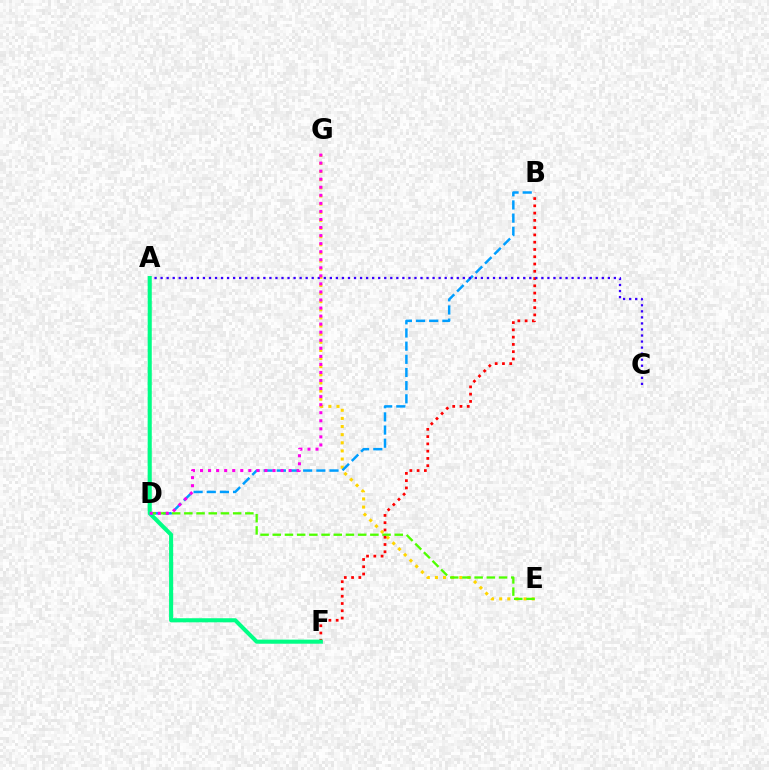{('E', 'G'): [{'color': '#ffd500', 'line_style': 'dotted', 'thickness': 2.21}], ('B', 'D'): [{'color': '#009eff', 'line_style': 'dashed', 'thickness': 1.79}], ('D', 'E'): [{'color': '#4fff00', 'line_style': 'dashed', 'thickness': 1.66}], ('B', 'F'): [{'color': '#ff0000', 'line_style': 'dotted', 'thickness': 1.98}], ('A', 'C'): [{'color': '#3700ff', 'line_style': 'dotted', 'thickness': 1.64}], ('A', 'F'): [{'color': '#00ff86', 'line_style': 'solid', 'thickness': 2.94}], ('D', 'G'): [{'color': '#ff00ed', 'line_style': 'dotted', 'thickness': 2.19}]}